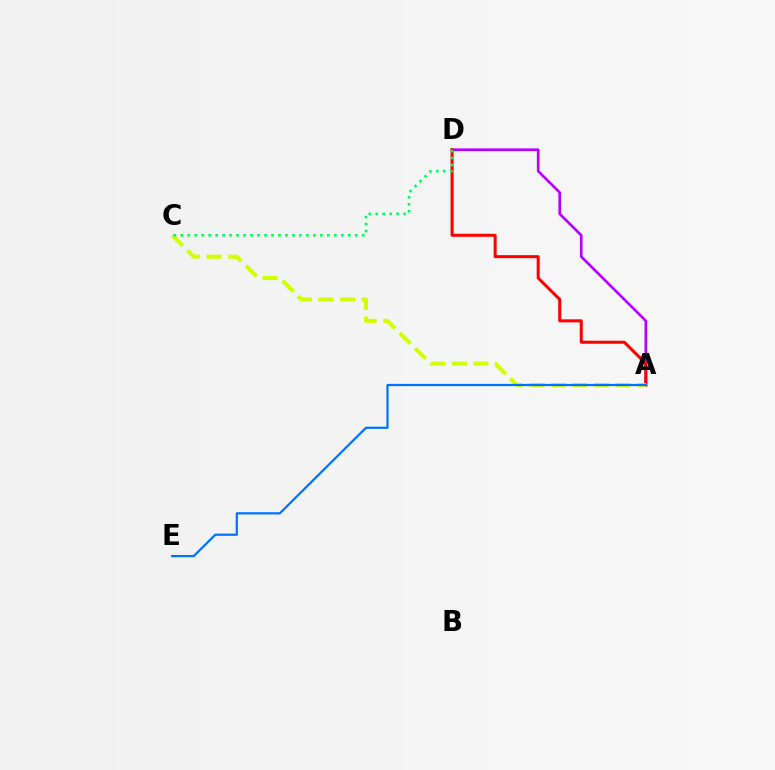{('A', 'D'): [{'color': '#b900ff', 'line_style': 'solid', 'thickness': 1.93}, {'color': '#ff0000', 'line_style': 'solid', 'thickness': 2.18}], ('A', 'C'): [{'color': '#d1ff00', 'line_style': 'dashed', 'thickness': 2.93}], ('C', 'D'): [{'color': '#00ff5c', 'line_style': 'dotted', 'thickness': 1.9}], ('A', 'E'): [{'color': '#0074ff', 'line_style': 'solid', 'thickness': 1.61}]}